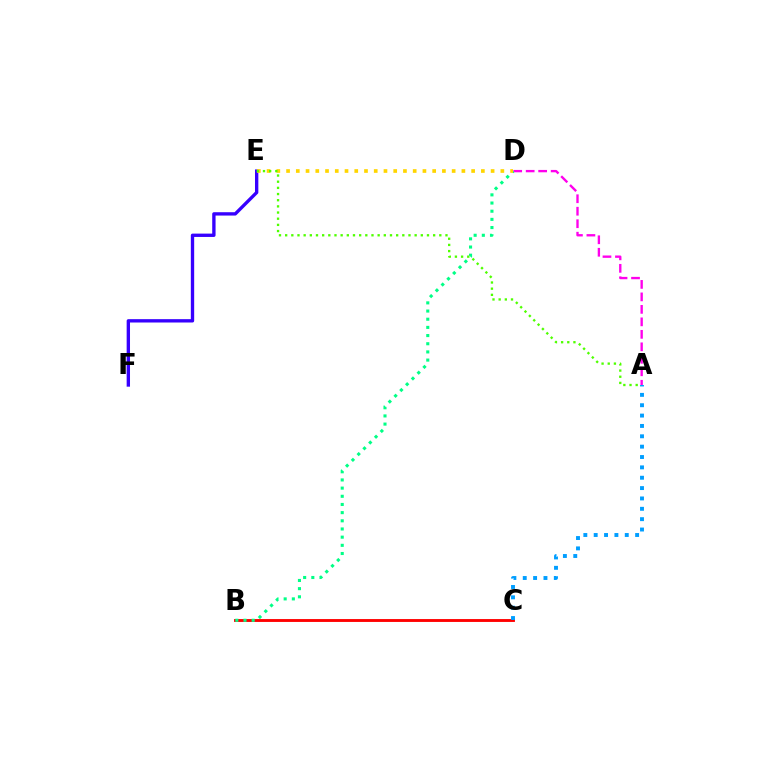{('E', 'F'): [{'color': '#3700ff', 'line_style': 'solid', 'thickness': 2.41}], ('A', 'D'): [{'color': '#ff00ed', 'line_style': 'dashed', 'thickness': 1.7}], ('B', 'C'): [{'color': '#ff0000', 'line_style': 'solid', 'thickness': 2.07}], ('B', 'D'): [{'color': '#00ff86', 'line_style': 'dotted', 'thickness': 2.22}], ('A', 'C'): [{'color': '#009eff', 'line_style': 'dotted', 'thickness': 2.81}], ('D', 'E'): [{'color': '#ffd500', 'line_style': 'dotted', 'thickness': 2.65}], ('A', 'E'): [{'color': '#4fff00', 'line_style': 'dotted', 'thickness': 1.68}]}